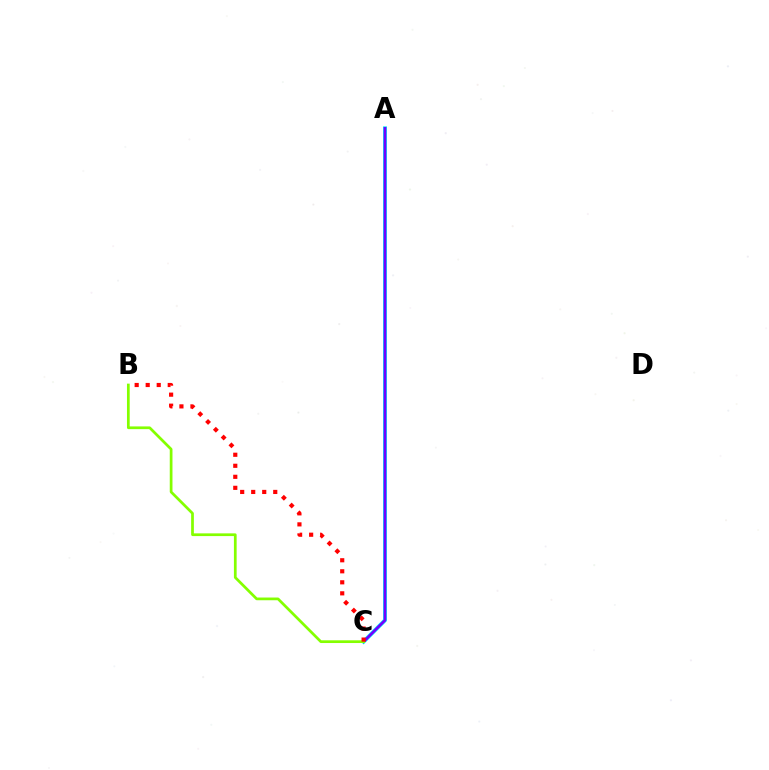{('A', 'C'): [{'color': '#00fff6', 'line_style': 'solid', 'thickness': 2.84}, {'color': '#7200ff', 'line_style': 'solid', 'thickness': 2.01}], ('B', 'C'): [{'color': '#84ff00', 'line_style': 'solid', 'thickness': 1.96}, {'color': '#ff0000', 'line_style': 'dotted', 'thickness': 2.99}]}